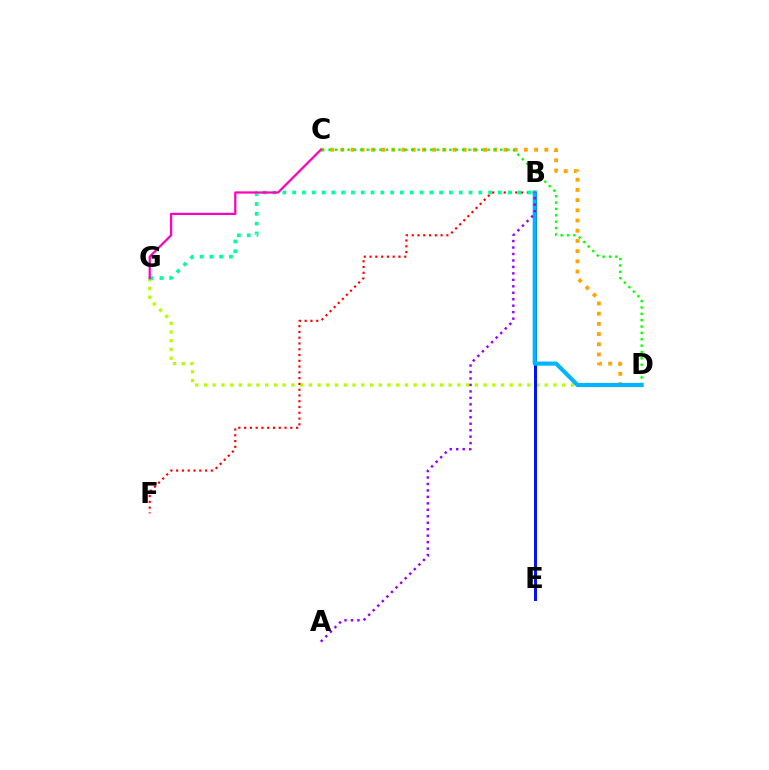{('D', 'G'): [{'color': '#b3ff00', 'line_style': 'dotted', 'thickness': 2.37}], ('C', 'D'): [{'color': '#ffa500', 'line_style': 'dotted', 'thickness': 2.77}, {'color': '#08ff00', 'line_style': 'dotted', 'thickness': 1.73}], ('B', 'F'): [{'color': '#ff0000', 'line_style': 'dotted', 'thickness': 1.57}], ('B', 'E'): [{'color': '#0010ff', 'line_style': 'solid', 'thickness': 2.14}], ('B', 'G'): [{'color': '#00ff9d', 'line_style': 'dotted', 'thickness': 2.66}], ('B', 'D'): [{'color': '#00b5ff', 'line_style': 'solid', 'thickness': 2.97}], ('C', 'G'): [{'color': '#ff00bd', 'line_style': 'solid', 'thickness': 1.61}], ('A', 'B'): [{'color': '#9b00ff', 'line_style': 'dotted', 'thickness': 1.76}]}